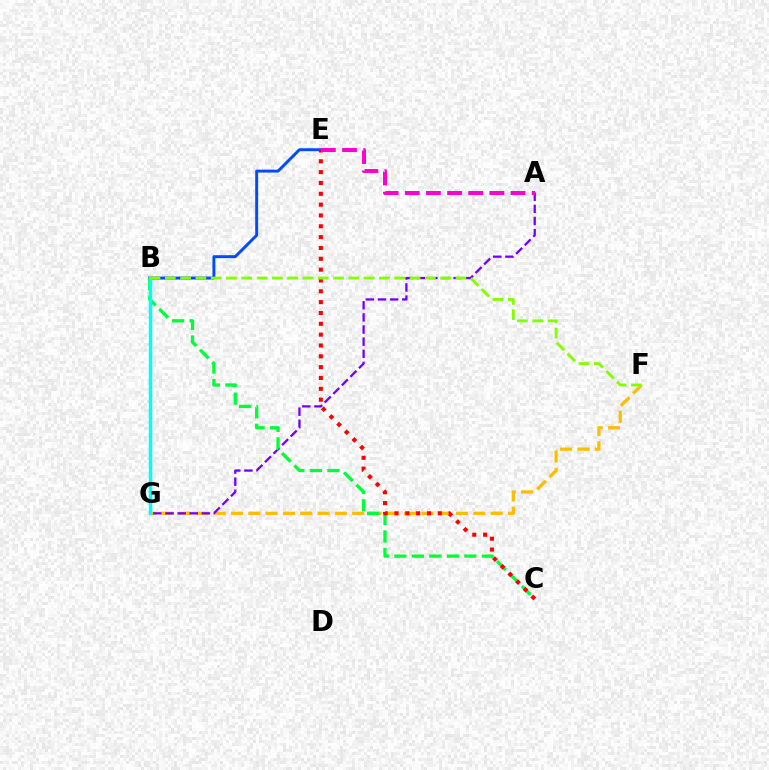{('F', 'G'): [{'color': '#ffbd00', 'line_style': 'dashed', 'thickness': 2.35}], ('A', 'G'): [{'color': '#7200ff', 'line_style': 'dashed', 'thickness': 1.65}], ('B', 'E'): [{'color': '#004bff', 'line_style': 'solid', 'thickness': 2.11}], ('B', 'C'): [{'color': '#00ff39', 'line_style': 'dashed', 'thickness': 2.38}], ('B', 'G'): [{'color': '#00fff6', 'line_style': 'solid', 'thickness': 2.48}], ('C', 'E'): [{'color': '#ff0000', 'line_style': 'dotted', 'thickness': 2.94}], ('B', 'F'): [{'color': '#84ff00', 'line_style': 'dashed', 'thickness': 2.08}], ('A', 'E'): [{'color': '#ff00cf', 'line_style': 'dashed', 'thickness': 2.87}]}